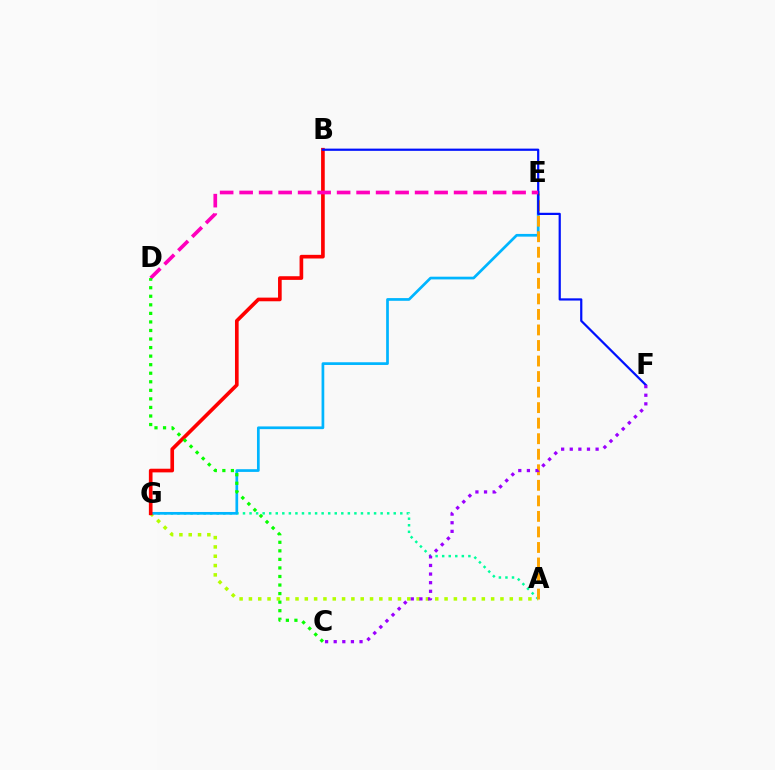{('A', 'G'): [{'color': '#00ff9d', 'line_style': 'dotted', 'thickness': 1.78}, {'color': '#b3ff00', 'line_style': 'dotted', 'thickness': 2.53}], ('E', 'G'): [{'color': '#00b5ff', 'line_style': 'solid', 'thickness': 1.95}], ('A', 'E'): [{'color': '#ffa500', 'line_style': 'dashed', 'thickness': 2.11}], ('B', 'G'): [{'color': '#ff0000', 'line_style': 'solid', 'thickness': 2.63}], ('B', 'F'): [{'color': '#0010ff', 'line_style': 'solid', 'thickness': 1.6}], ('D', 'E'): [{'color': '#ff00bd', 'line_style': 'dashed', 'thickness': 2.65}], ('C', 'D'): [{'color': '#08ff00', 'line_style': 'dotted', 'thickness': 2.32}], ('C', 'F'): [{'color': '#9b00ff', 'line_style': 'dotted', 'thickness': 2.34}]}